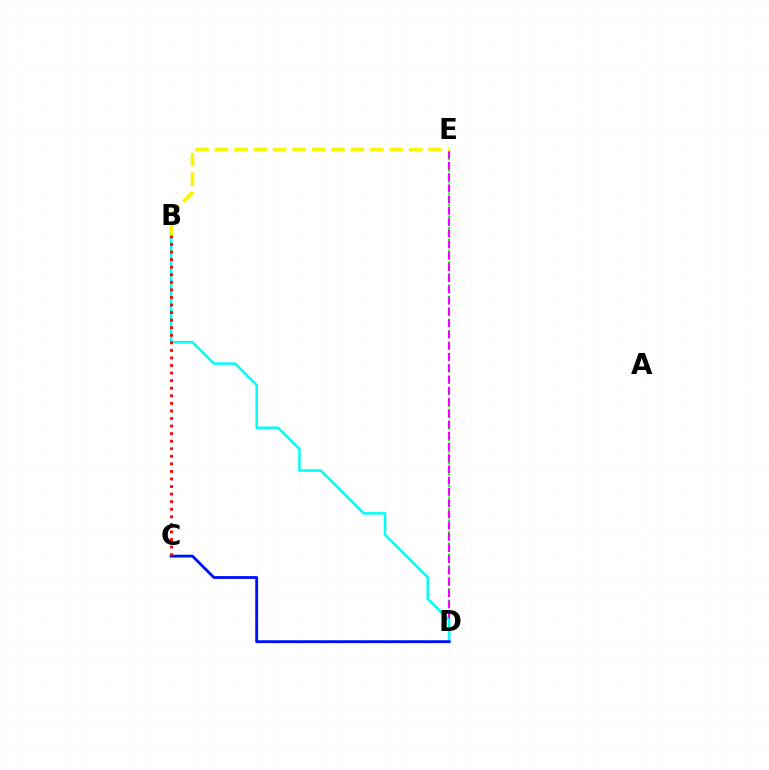{('D', 'E'): [{'color': '#08ff00', 'line_style': 'dotted', 'thickness': 1.56}, {'color': '#ee00ff', 'line_style': 'dashed', 'thickness': 1.53}], ('B', 'D'): [{'color': '#00fff6', 'line_style': 'solid', 'thickness': 1.82}], ('C', 'D'): [{'color': '#0010ff', 'line_style': 'solid', 'thickness': 2.04}], ('B', 'C'): [{'color': '#ff0000', 'line_style': 'dotted', 'thickness': 2.06}], ('B', 'E'): [{'color': '#fcf500', 'line_style': 'dashed', 'thickness': 2.64}]}